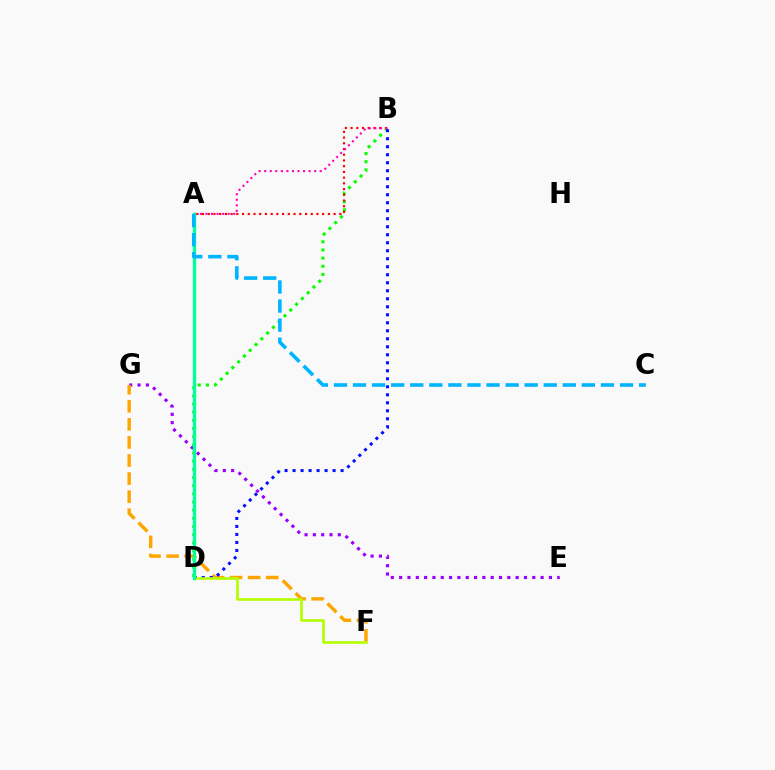{('E', 'G'): [{'color': '#9b00ff', 'line_style': 'dotted', 'thickness': 2.26}], ('B', 'D'): [{'color': '#08ff00', 'line_style': 'dotted', 'thickness': 2.22}, {'color': '#0010ff', 'line_style': 'dotted', 'thickness': 2.17}], ('F', 'G'): [{'color': '#ffa500', 'line_style': 'dashed', 'thickness': 2.45}], ('A', 'B'): [{'color': '#ff0000', 'line_style': 'dotted', 'thickness': 1.55}, {'color': '#ff00bd', 'line_style': 'dotted', 'thickness': 1.51}], ('D', 'F'): [{'color': '#b3ff00', 'line_style': 'solid', 'thickness': 1.9}], ('A', 'D'): [{'color': '#00ff9d', 'line_style': 'solid', 'thickness': 2.37}], ('A', 'C'): [{'color': '#00b5ff', 'line_style': 'dashed', 'thickness': 2.59}]}